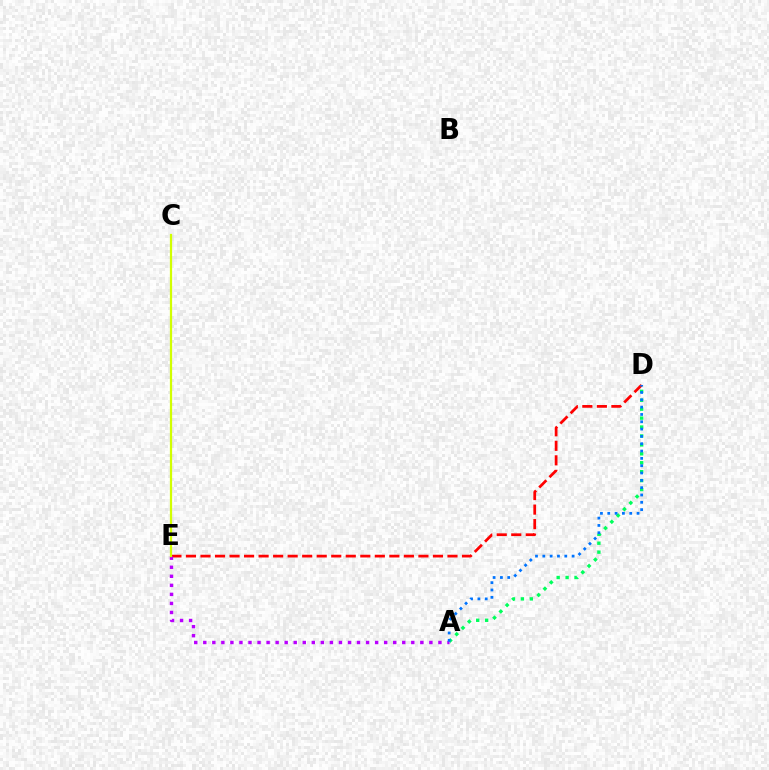{('A', 'D'): [{'color': '#00ff5c', 'line_style': 'dotted', 'thickness': 2.43}, {'color': '#0074ff', 'line_style': 'dotted', 'thickness': 1.99}], ('D', 'E'): [{'color': '#ff0000', 'line_style': 'dashed', 'thickness': 1.97}], ('A', 'E'): [{'color': '#b900ff', 'line_style': 'dotted', 'thickness': 2.46}], ('C', 'E'): [{'color': '#d1ff00', 'line_style': 'solid', 'thickness': 1.61}]}